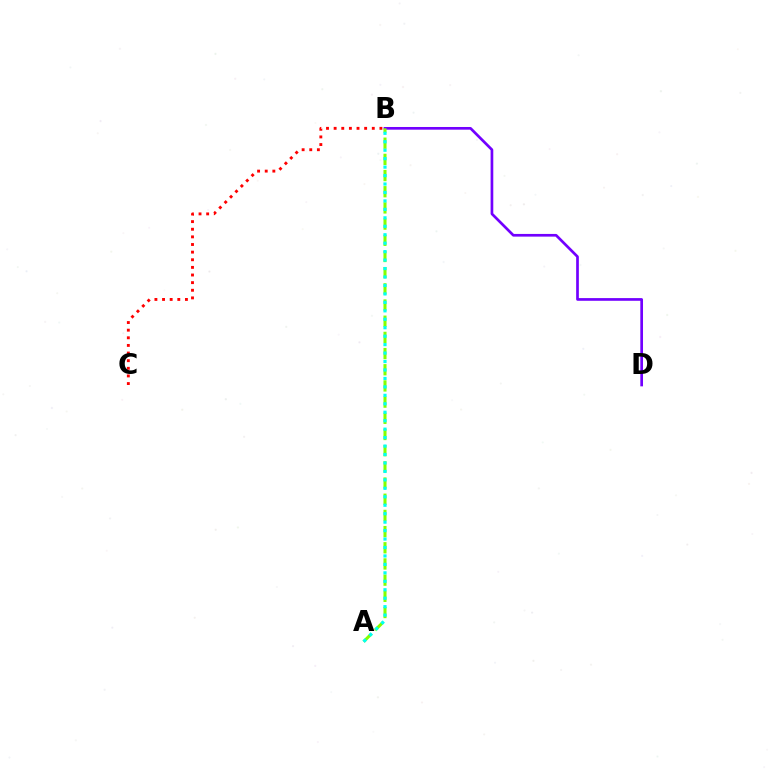{('B', 'C'): [{'color': '#ff0000', 'line_style': 'dotted', 'thickness': 2.07}], ('B', 'D'): [{'color': '#7200ff', 'line_style': 'solid', 'thickness': 1.94}], ('A', 'B'): [{'color': '#84ff00', 'line_style': 'dashed', 'thickness': 2.2}, {'color': '#00fff6', 'line_style': 'dotted', 'thickness': 2.3}]}